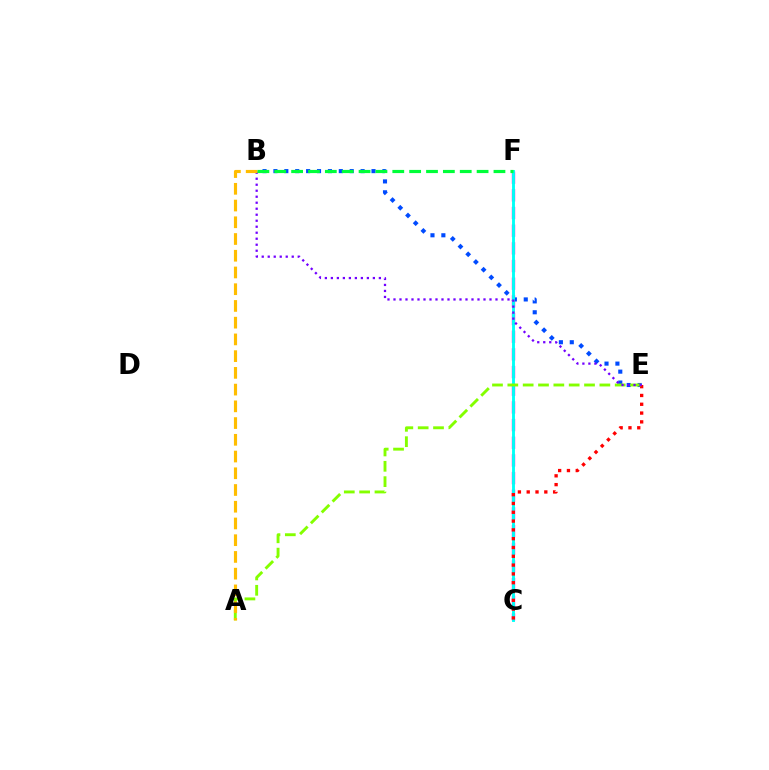{('C', 'F'): [{'color': '#ff00cf', 'line_style': 'dashed', 'thickness': 2.4}, {'color': '#00fff6', 'line_style': 'solid', 'thickness': 2.08}], ('B', 'E'): [{'color': '#004bff', 'line_style': 'dotted', 'thickness': 2.96}, {'color': '#7200ff', 'line_style': 'dotted', 'thickness': 1.63}], ('C', 'E'): [{'color': '#ff0000', 'line_style': 'dotted', 'thickness': 2.39}], ('A', 'E'): [{'color': '#84ff00', 'line_style': 'dashed', 'thickness': 2.08}], ('A', 'B'): [{'color': '#ffbd00', 'line_style': 'dashed', 'thickness': 2.27}], ('B', 'F'): [{'color': '#00ff39', 'line_style': 'dashed', 'thickness': 2.29}]}